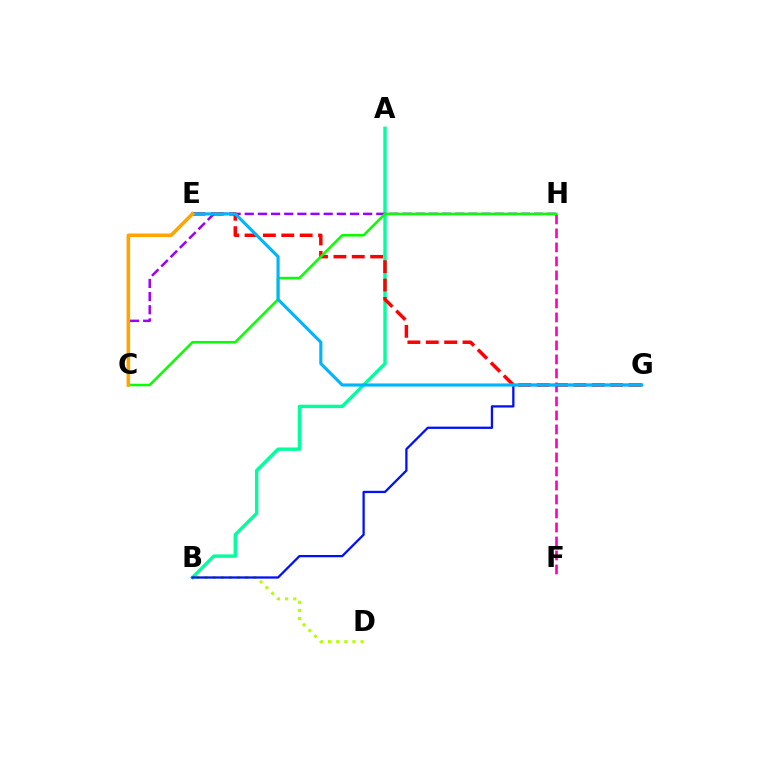{('A', 'B'): [{'color': '#00ff9d', 'line_style': 'solid', 'thickness': 2.45}], ('B', 'D'): [{'color': '#b3ff00', 'line_style': 'dotted', 'thickness': 2.21}], ('F', 'H'): [{'color': '#ff00bd', 'line_style': 'dashed', 'thickness': 1.9}], ('C', 'H'): [{'color': '#9b00ff', 'line_style': 'dashed', 'thickness': 1.79}, {'color': '#08ff00', 'line_style': 'solid', 'thickness': 1.83}], ('B', 'G'): [{'color': '#0010ff', 'line_style': 'solid', 'thickness': 1.64}], ('E', 'G'): [{'color': '#ff0000', 'line_style': 'dashed', 'thickness': 2.5}, {'color': '#00b5ff', 'line_style': 'solid', 'thickness': 2.25}], ('C', 'E'): [{'color': '#ffa500', 'line_style': 'solid', 'thickness': 2.57}]}